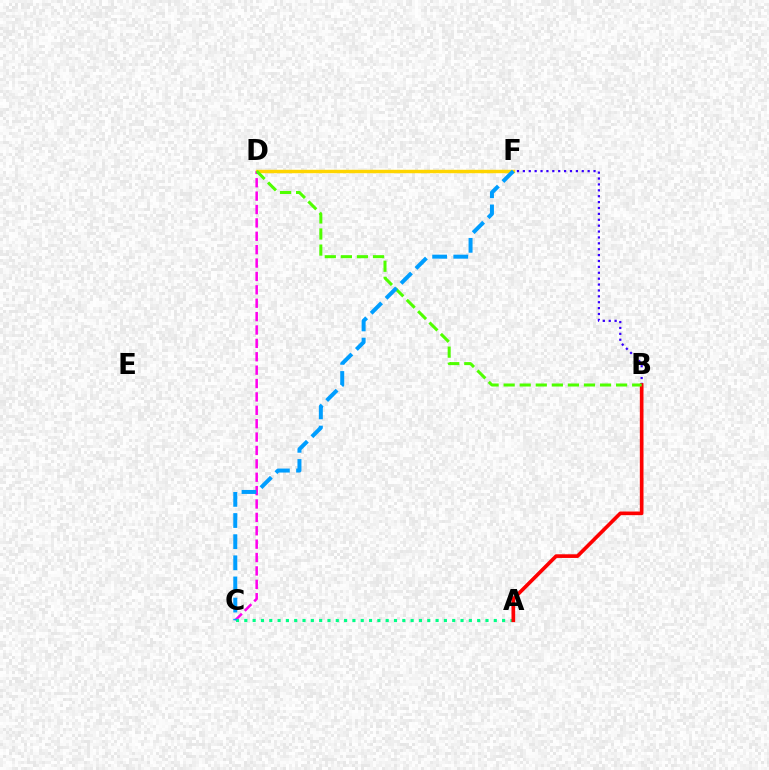{('B', 'F'): [{'color': '#3700ff', 'line_style': 'dotted', 'thickness': 1.6}], ('D', 'F'): [{'color': '#ffd500', 'line_style': 'solid', 'thickness': 2.47}], ('C', 'D'): [{'color': '#ff00ed', 'line_style': 'dashed', 'thickness': 1.82}], ('A', 'C'): [{'color': '#00ff86', 'line_style': 'dotted', 'thickness': 2.26}], ('A', 'B'): [{'color': '#ff0000', 'line_style': 'solid', 'thickness': 2.63}], ('B', 'D'): [{'color': '#4fff00', 'line_style': 'dashed', 'thickness': 2.18}], ('C', 'F'): [{'color': '#009eff', 'line_style': 'dashed', 'thickness': 2.87}]}